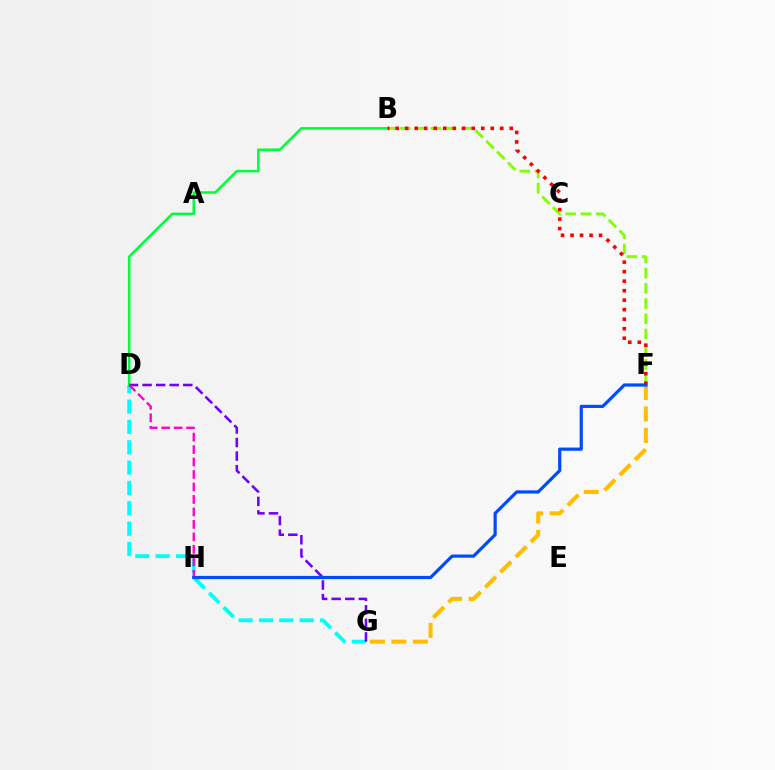{('D', 'G'): [{'color': '#00fff6', 'line_style': 'dashed', 'thickness': 2.76}, {'color': '#7200ff', 'line_style': 'dashed', 'thickness': 1.84}], ('B', 'D'): [{'color': '#00ff39', 'line_style': 'solid', 'thickness': 1.83}], ('B', 'F'): [{'color': '#84ff00', 'line_style': 'dashed', 'thickness': 2.07}, {'color': '#ff0000', 'line_style': 'dotted', 'thickness': 2.58}], ('F', 'G'): [{'color': '#ffbd00', 'line_style': 'dashed', 'thickness': 2.92}], ('D', 'H'): [{'color': '#ff00cf', 'line_style': 'dashed', 'thickness': 1.69}], ('F', 'H'): [{'color': '#004bff', 'line_style': 'solid', 'thickness': 2.3}]}